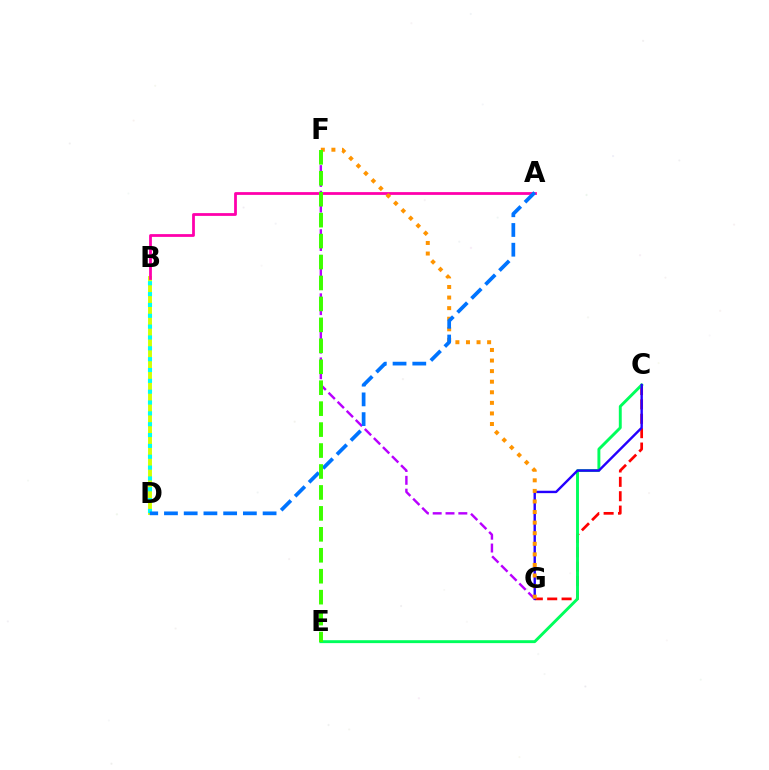{('C', 'G'): [{'color': '#ff0000', 'line_style': 'dashed', 'thickness': 1.95}, {'color': '#2500ff', 'line_style': 'solid', 'thickness': 1.73}], ('C', 'E'): [{'color': '#00ff5c', 'line_style': 'solid', 'thickness': 2.1}], ('B', 'D'): [{'color': '#d1ff00', 'line_style': 'solid', 'thickness': 2.79}, {'color': '#00fff6', 'line_style': 'dotted', 'thickness': 2.95}], ('A', 'B'): [{'color': '#ff00ac', 'line_style': 'solid', 'thickness': 2.0}], ('F', 'G'): [{'color': '#b900ff', 'line_style': 'dashed', 'thickness': 1.74}, {'color': '#ff9400', 'line_style': 'dotted', 'thickness': 2.87}], ('A', 'D'): [{'color': '#0074ff', 'line_style': 'dashed', 'thickness': 2.68}], ('E', 'F'): [{'color': '#3dff00', 'line_style': 'dashed', 'thickness': 2.85}]}